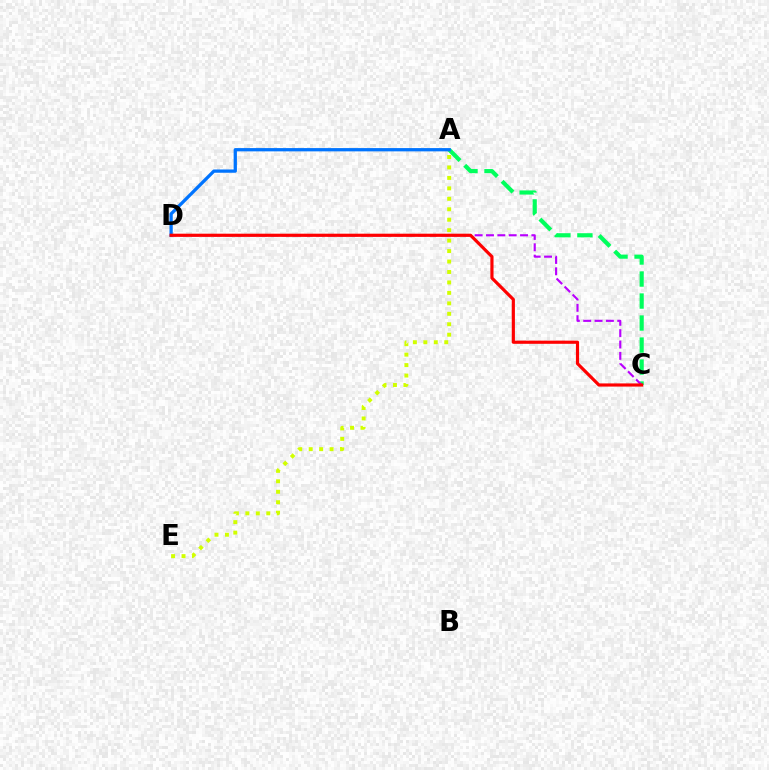{('A', 'C'): [{'color': '#00ff5c', 'line_style': 'dashed', 'thickness': 2.99}], ('A', 'D'): [{'color': '#0074ff', 'line_style': 'solid', 'thickness': 2.35}], ('A', 'E'): [{'color': '#d1ff00', 'line_style': 'dotted', 'thickness': 2.84}], ('C', 'D'): [{'color': '#b900ff', 'line_style': 'dashed', 'thickness': 1.54}, {'color': '#ff0000', 'line_style': 'solid', 'thickness': 2.28}]}